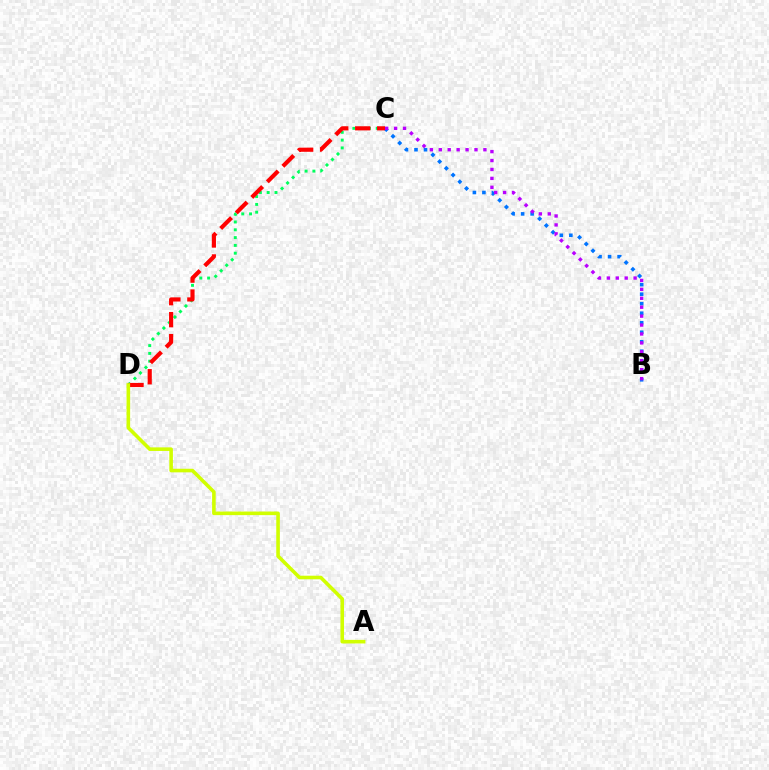{('B', 'C'): [{'color': '#0074ff', 'line_style': 'dotted', 'thickness': 2.59}, {'color': '#b900ff', 'line_style': 'dotted', 'thickness': 2.42}], ('C', 'D'): [{'color': '#00ff5c', 'line_style': 'dotted', 'thickness': 2.12}, {'color': '#ff0000', 'line_style': 'dashed', 'thickness': 2.99}], ('A', 'D'): [{'color': '#d1ff00', 'line_style': 'solid', 'thickness': 2.59}]}